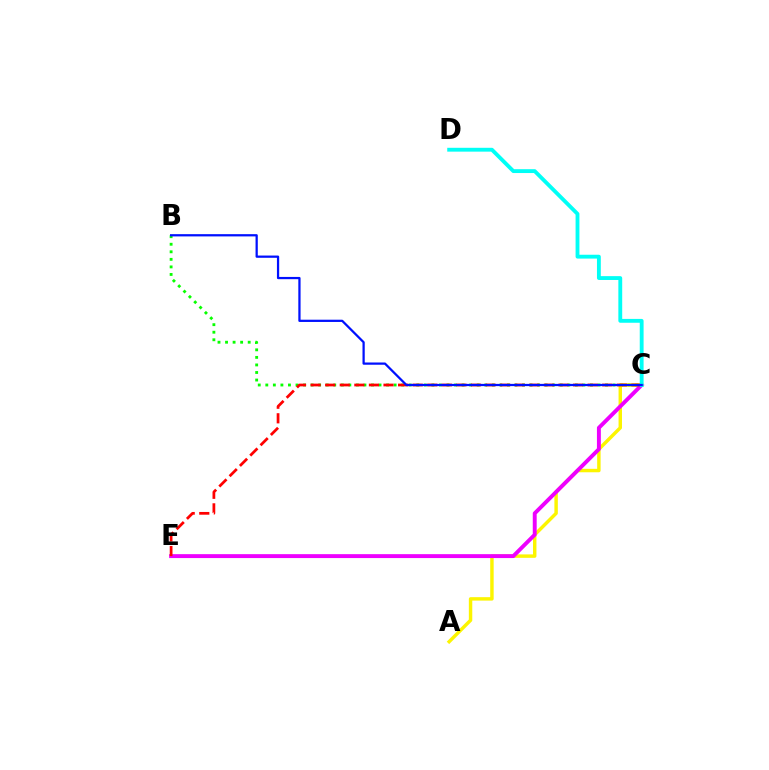{('B', 'C'): [{'color': '#08ff00', 'line_style': 'dotted', 'thickness': 2.05}, {'color': '#0010ff', 'line_style': 'solid', 'thickness': 1.62}], ('A', 'C'): [{'color': '#fcf500', 'line_style': 'solid', 'thickness': 2.47}], ('C', 'E'): [{'color': '#ee00ff', 'line_style': 'solid', 'thickness': 2.82}, {'color': '#ff0000', 'line_style': 'dashed', 'thickness': 1.98}], ('C', 'D'): [{'color': '#00fff6', 'line_style': 'solid', 'thickness': 2.77}]}